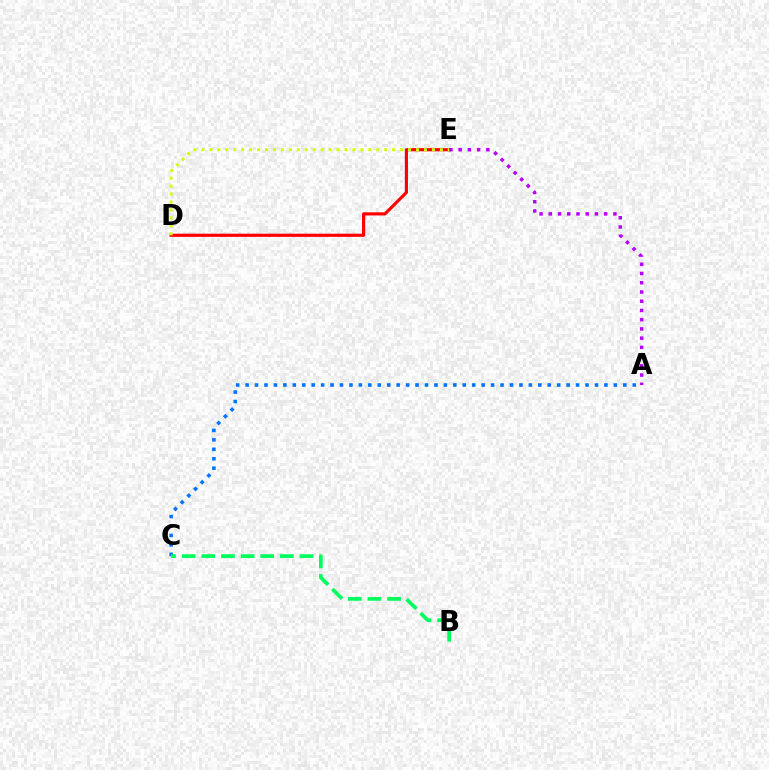{('A', 'C'): [{'color': '#0074ff', 'line_style': 'dotted', 'thickness': 2.57}], ('B', 'C'): [{'color': '#00ff5c', 'line_style': 'dashed', 'thickness': 2.67}], ('D', 'E'): [{'color': '#ff0000', 'line_style': 'solid', 'thickness': 2.27}, {'color': '#d1ff00', 'line_style': 'dotted', 'thickness': 2.16}], ('A', 'E'): [{'color': '#b900ff', 'line_style': 'dotted', 'thickness': 2.51}]}